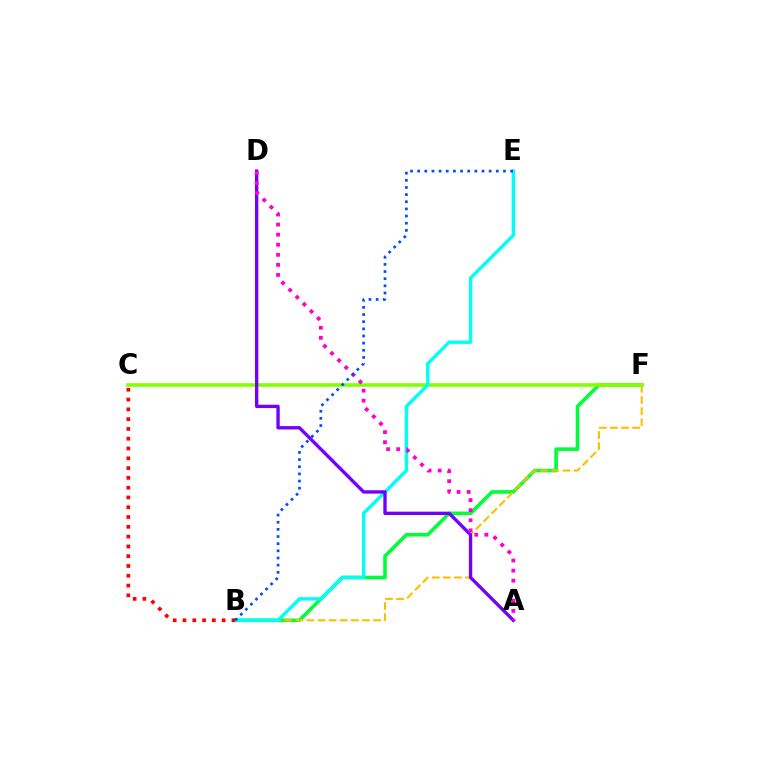{('B', 'F'): [{'color': '#00ff39', 'line_style': 'solid', 'thickness': 2.6}, {'color': '#ffbd00', 'line_style': 'dashed', 'thickness': 1.51}], ('C', 'F'): [{'color': '#84ff00', 'line_style': 'solid', 'thickness': 2.62}], ('B', 'E'): [{'color': '#00fff6', 'line_style': 'solid', 'thickness': 2.44}, {'color': '#004bff', 'line_style': 'dotted', 'thickness': 1.94}], ('B', 'C'): [{'color': '#ff0000', 'line_style': 'dotted', 'thickness': 2.66}], ('A', 'D'): [{'color': '#7200ff', 'line_style': 'solid', 'thickness': 2.41}, {'color': '#ff00cf', 'line_style': 'dotted', 'thickness': 2.74}]}